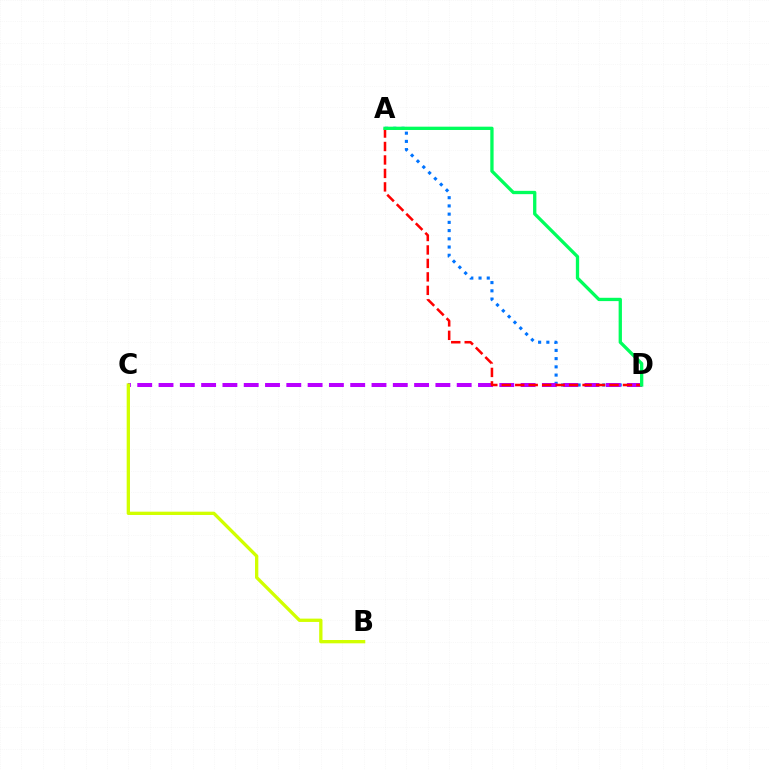{('A', 'D'): [{'color': '#0074ff', 'line_style': 'dotted', 'thickness': 2.23}, {'color': '#ff0000', 'line_style': 'dashed', 'thickness': 1.83}, {'color': '#00ff5c', 'line_style': 'solid', 'thickness': 2.38}], ('C', 'D'): [{'color': '#b900ff', 'line_style': 'dashed', 'thickness': 2.89}], ('B', 'C'): [{'color': '#d1ff00', 'line_style': 'solid', 'thickness': 2.39}]}